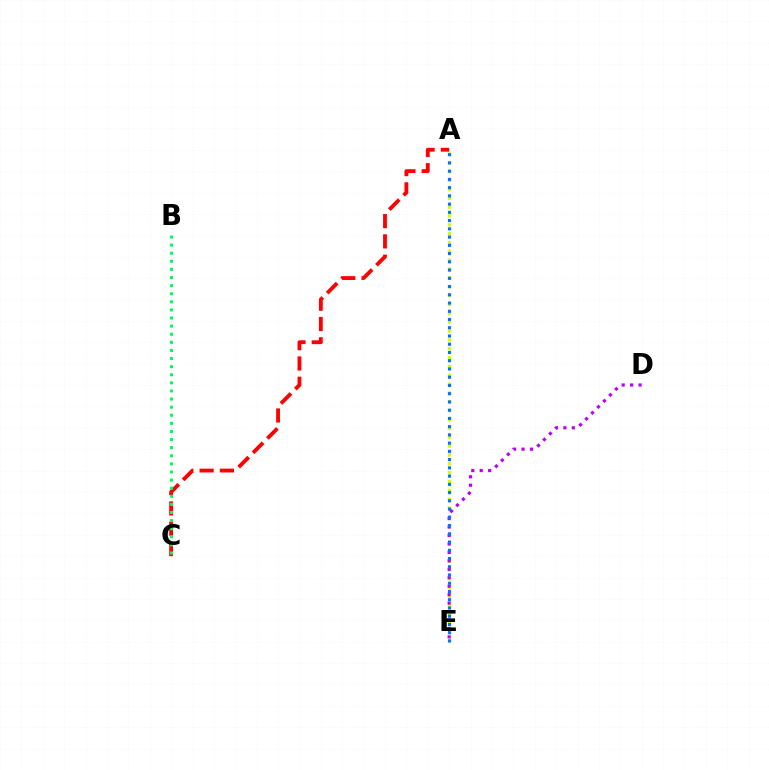{('A', 'E'): [{'color': '#d1ff00', 'line_style': 'dotted', 'thickness': 2.4}, {'color': '#0074ff', 'line_style': 'dotted', 'thickness': 2.24}], ('D', 'E'): [{'color': '#b900ff', 'line_style': 'dotted', 'thickness': 2.3}], ('A', 'C'): [{'color': '#ff0000', 'line_style': 'dashed', 'thickness': 2.76}], ('B', 'C'): [{'color': '#00ff5c', 'line_style': 'dotted', 'thickness': 2.2}]}